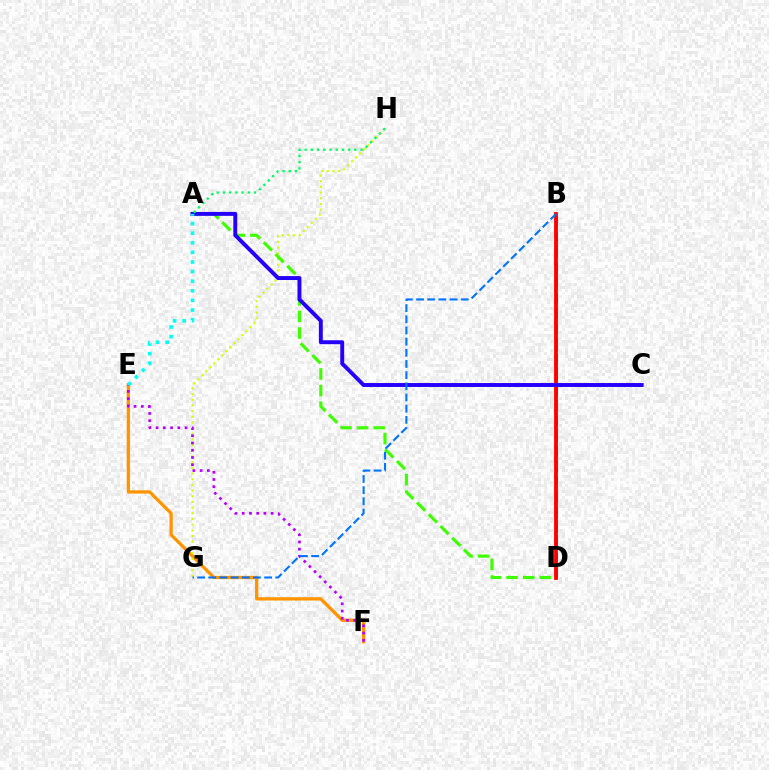{('B', 'D'): [{'color': '#ff00ac', 'line_style': 'dashed', 'thickness': 2.07}, {'color': '#ff0000', 'line_style': 'solid', 'thickness': 2.75}], ('E', 'F'): [{'color': '#ff9400', 'line_style': 'solid', 'thickness': 2.36}, {'color': '#b900ff', 'line_style': 'dotted', 'thickness': 1.97}], ('G', 'H'): [{'color': '#d1ff00', 'line_style': 'dotted', 'thickness': 1.54}], ('A', 'D'): [{'color': '#3dff00', 'line_style': 'dashed', 'thickness': 2.26}], ('A', 'C'): [{'color': '#2500ff', 'line_style': 'solid', 'thickness': 2.82}], ('A', 'H'): [{'color': '#00ff5c', 'line_style': 'dotted', 'thickness': 1.69}], ('A', 'E'): [{'color': '#00fff6', 'line_style': 'dotted', 'thickness': 2.61}], ('B', 'G'): [{'color': '#0074ff', 'line_style': 'dashed', 'thickness': 1.52}]}